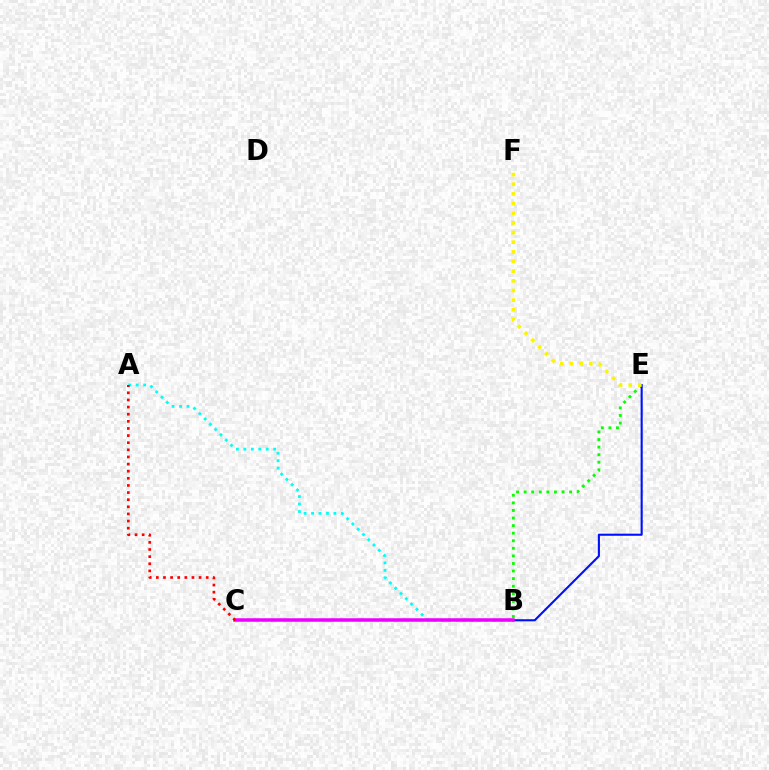{('B', 'E'): [{'color': '#08ff00', 'line_style': 'dotted', 'thickness': 2.06}, {'color': '#0010ff', 'line_style': 'solid', 'thickness': 1.52}], ('A', 'B'): [{'color': '#00fff6', 'line_style': 'dotted', 'thickness': 2.03}], ('B', 'C'): [{'color': '#ee00ff', 'line_style': 'solid', 'thickness': 2.53}], ('A', 'C'): [{'color': '#ff0000', 'line_style': 'dotted', 'thickness': 1.94}], ('E', 'F'): [{'color': '#fcf500', 'line_style': 'dotted', 'thickness': 2.62}]}